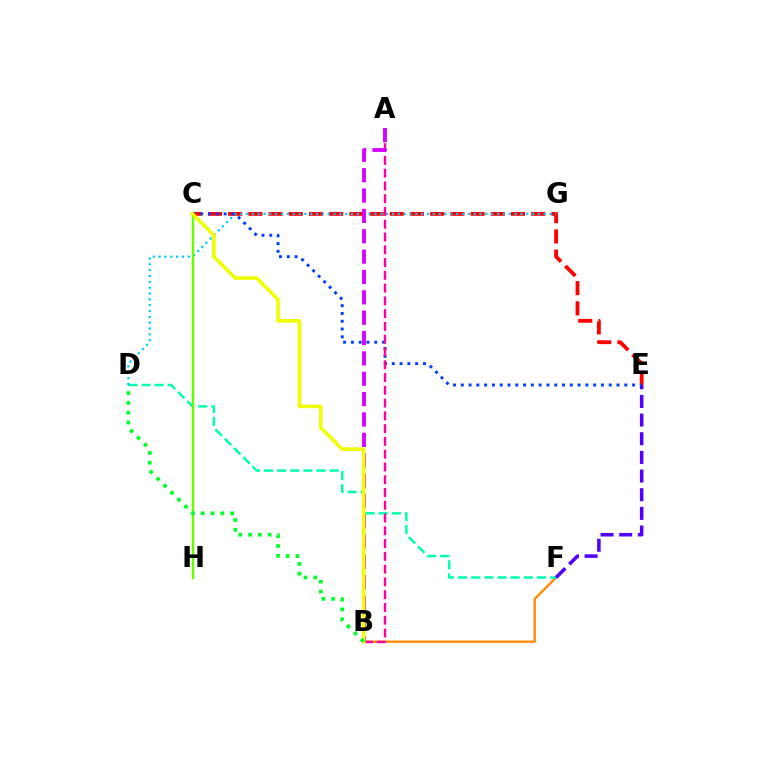{('B', 'F'): [{'color': '#ff8800', 'line_style': 'solid', 'thickness': 1.66}], ('D', 'F'): [{'color': '#00ffaf', 'line_style': 'dashed', 'thickness': 1.78}], ('C', 'E'): [{'color': '#ff0000', 'line_style': 'dashed', 'thickness': 2.74}, {'color': '#003fff', 'line_style': 'dotted', 'thickness': 2.12}], ('D', 'G'): [{'color': '#00c7ff', 'line_style': 'dotted', 'thickness': 1.59}], ('E', 'F'): [{'color': '#4f00ff', 'line_style': 'dashed', 'thickness': 2.54}], ('A', 'B'): [{'color': '#ff00a0', 'line_style': 'dashed', 'thickness': 1.74}, {'color': '#d600ff', 'line_style': 'dashed', 'thickness': 2.77}], ('C', 'H'): [{'color': '#66ff00', 'line_style': 'solid', 'thickness': 1.77}], ('B', 'C'): [{'color': '#eeff00', 'line_style': 'solid', 'thickness': 2.57}], ('B', 'D'): [{'color': '#00ff27', 'line_style': 'dotted', 'thickness': 2.67}]}